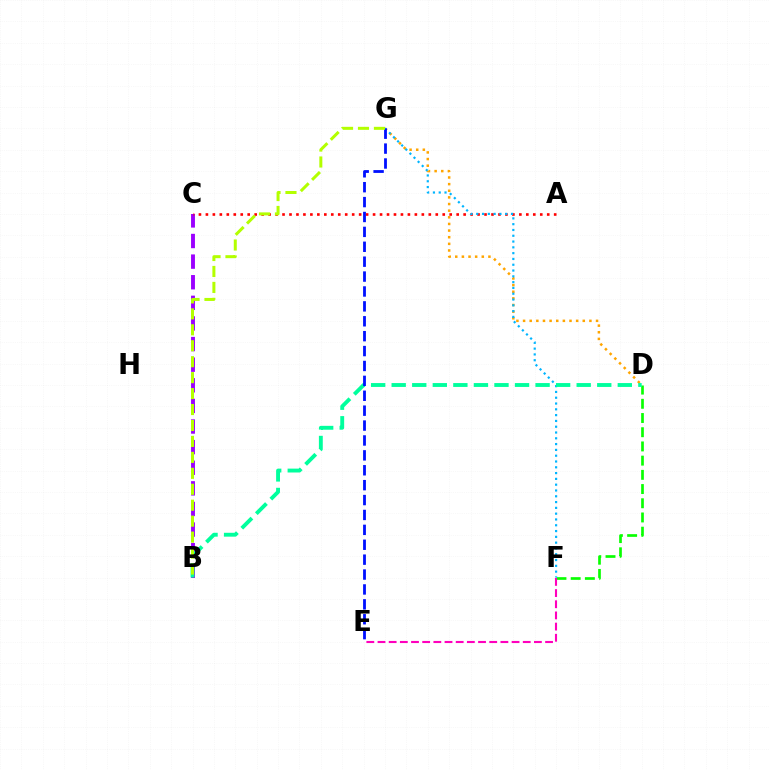{('B', 'C'): [{'color': '#9b00ff', 'line_style': 'dashed', 'thickness': 2.8}], ('D', 'F'): [{'color': '#08ff00', 'line_style': 'dashed', 'thickness': 1.93}], ('A', 'C'): [{'color': '#ff0000', 'line_style': 'dotted', 'thickness': 1.89}], ('D', 'G'): [{'color': '#ffa500', 'line_style': 'dotted', 'thickness': 1.8}], ('E', 'F'): [{'color': '#ff00bd', 'line_style': 'dashed', 'thickness': 1.52}], ('F', 'G'): [{'color': '#00b5ff', 'line_style': 'dotted', 'thickness': 1.57}], ('B', 'D'): [{'color': '#00ff9d', 'line_style': 'dashed', 'thickness': 2.79}], ('E', 'G'): [{'color': '#0010ff', 'line_style': 'dashed', 'thickness': 2.02}], ('B', 'G'): [{'color': '#b3ff00', 'line_style': 'dashed', 'thickness': 2.17}]}